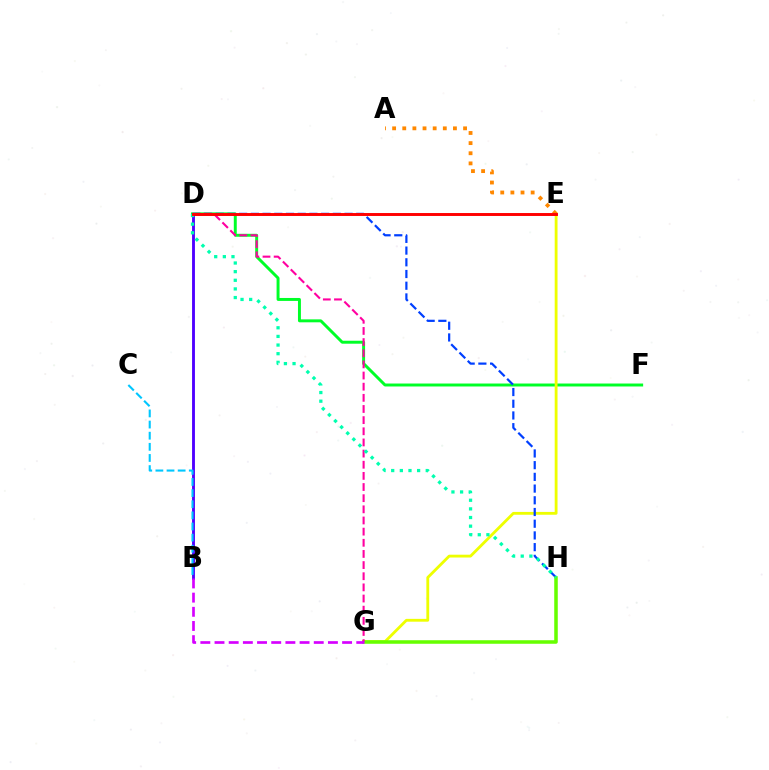{('D', 'F'): [{'color': '#00ff27', 'line_style': 'solid', 'thickness': 2.12}], ('E', 'G'): [{'color': '#eeff00', 'line_style': 'solid', 'thickness': 2.03}], ('B', 'D'): [{'color': '#4f00ff', 'line_style': 'solid', 'thickness': 2.06}], ('D', 'H'): [{'color': '#003fff', 'line_style': 'dashed', 'thickness': 1.59}, {'color': '#00ffaf', 'line_style': 'dotted', 'thickness': 2.35}], ('G', 'H'): [{'color': '#66ff00', 'line_style': 'solid', 'thickness': 2.54}], ('D', 'G'): [{'color': '#ff00a0', 'line_style': 'dashed', 'thickness': 1.51}], ('B', 'G'): [{'color': '#d600ff', 'line_style': 'dashed', 'thickness': 1.93}], ('A', 'E'): [{'color': '#ff8800', 'line_style': 'dotted', 'thickness': 2.75}], ('B', 'C'): [{'color': '#00c7ff', 'line_style': 'dashed', 'thickness': 1.51}], ('D', 'E'): [{'color': '#ff0000', 'line_style': 'solid', 'thickness': 2.11}]}